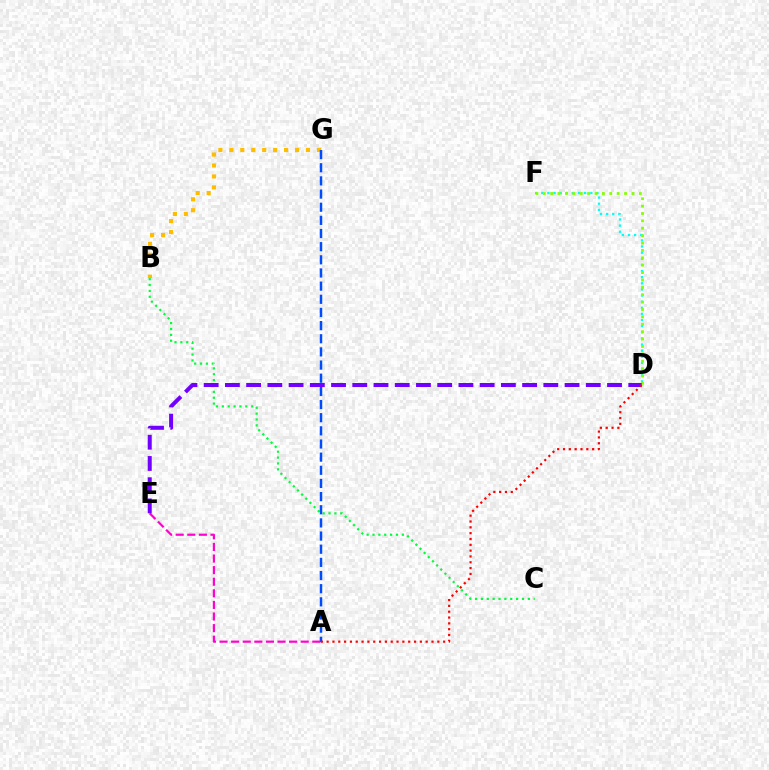{('D', 'F'): [{'color': '#00fff6', 'line_style': 'dotted', 'thickness': 1.67}, {'color': '#84ff00', 'line_style': 'dotted', 'thickness': 2.01}], ('B', 'G'): [{'color': '#ffbd00', 'line_style': 'dotted', 'thickness': 2.97}], ('B', 'C'): [{'color': '#00ff39', 'line_style': 'dotted', 'thickness': 1.59}], ('A', 'G'): [{'color': '#004bff', 'line_style': 'dashed', 'thickness': 1.79}], ('A', 'E'): [{'color': '#ff00cf', 'line_style': 'dashed', 'thickness': 1.58}], ('D', 'E'): [{'color': '#7200ff', 'line_style': 'dashed', 'thickness': 2.88}], ('A', 'D'): [{'color': '#ff0000', 'line_style': 'dotted', 'thickness': 1.58}]}